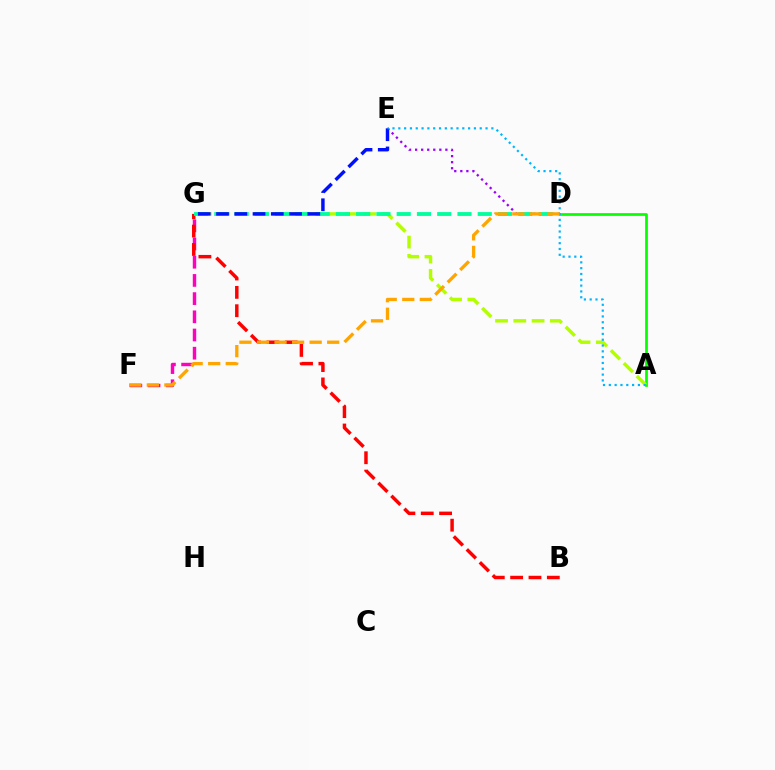{('A', 'D'): [{'color': '#08ff00', 'line_style': 'solid', 'thickness': 1.96}], ('F', 'G'): [{'color': '#ff00bd', 'line_style': 'dashed', 'thickness': 2.47}], ('A', 'G'): [{'color': '#b3ff00', 'line_style': 'dashed', 'thickness': 2.48}], ('D', 'E'): [{'color': '#9b00ff', 'line_style': 'dotted', 'thickness': 1.64}], ('B', 'G'): [{'color': '#ff0000', 'line_style': 'dashed', 'thickness': 2.49}], ('D', 'G'): [{'color': '#00ff9d', 'line_style': 'dashed', 'thickness': 2.75}], ('E', 'G'): [{'color': '#0010ff', 'line_style': 'dashed', 'thickness': 2.48}], ('A', 'E'): [{'color': '#00b5ff', 'line_style': 'dotted', 'thickness': 1.58}], ('D', 'F'): [{'color': '#ffa500', 'line_style': 'dashed', 'thickness': 2.38}]}